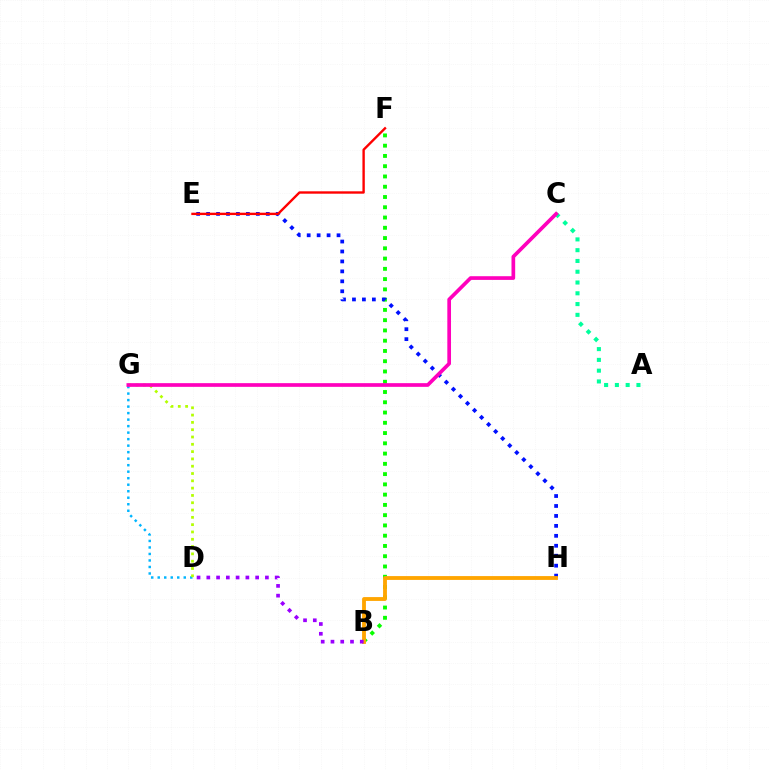{('B', 'F'): [{'color': '#08ff00', 'line_style': 'dotted', 'thickness': 2.79}], ('E', 'H'): [{'color': '#0010ff', 'line_style': 'dotted', 'thickness': 2.7}], ('D', 'G'): [{'color': '#00b5ff', 'line_style': 'dotted', 'thickness': 1.77}, {'color': '#b3ff00', 'line_style': 'dotted', 'thickness': 1.98}], ('E', 'F'): [{'color': '#ff0000', 'line_style': 'solid', 'thickness': 1.71}], ('A', 'C'): [{'color': '#00ff9d', 'line_style': 'dotted', 'thickness': 2.93}], ('C', 'G'): [{'color': '#ff00bd', 'line_style': 'solid', 'thickness': 2.66}], ('B', 'H'): [{'color': '#ffa500', 'line_style': 'solid', 'thickness': 2.76}], ('B', 'D'): [{'color': '#9b00ff', 'line_style': 'dotted', 'thickness': 2.65}]}